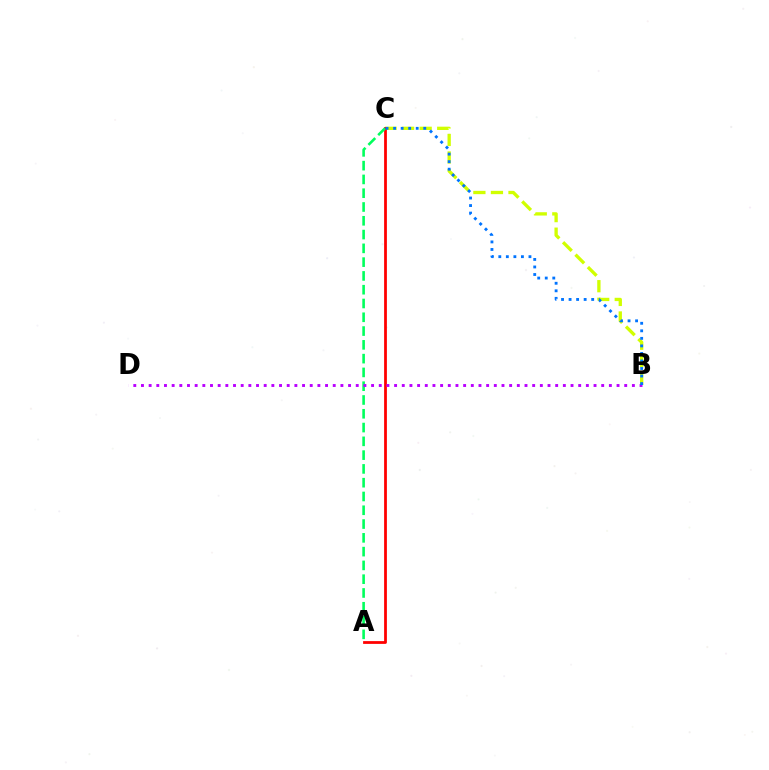{('B', 'C'): [{'color': '#d1ff00', 'line_style': 'dashed', 'thickness': 2.39}, {'color': '#0074ff', 'line_style': 'dotted', 'thickness': 2.05}], ('A', 'C'): [{'color': '#ff0000', 'line_style': 'solid', 'thickness': 2.0}, {'color': '#00ff5c', 'line_style': 'dashed', 'thickness': 1.87}], ('B', 'D'): [{'color': '#b900ff', 'line_style': 'dotted', 'thickness': 2.08}]}